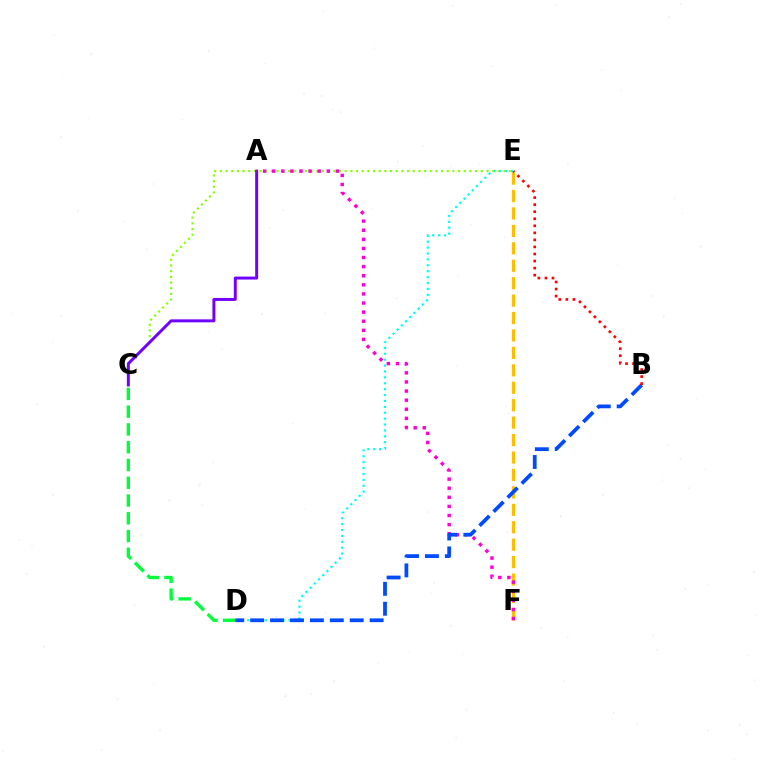{('C', 'D'): [{'color': '#00ff39', 'line_style': 'dashed', 'thickness': 2.41}], ('E', 'F'): [{'color': '#ffbd00', 'line_style': 'dashed', 'thickness': 2.37}], ('D', 'E'): [{'color': '#00fff6', 'line_style': 'dotted', 'thickness': 1.6}], ('C', 'E'): [{'color': '#84ff00', 'line_style': 'dotted', 'thickness': 1.54}], ('A', 'C'): [{'color': '#7200ff', 'line_style': 'solid', 'thickness': 2.13}], ('A', 'F'): [{'color': '#ff00cf', 'line_style': 'dotted', 'thickness': 2.47}], ('B', 'D'): [{'color': '#004bff', 'line_style': 'dashed', 'thickness': 2.71}], ('B', 'E'): [{'color': '#ff0000', 'line_style': 'dotted', 'thickness': 1.92}]}